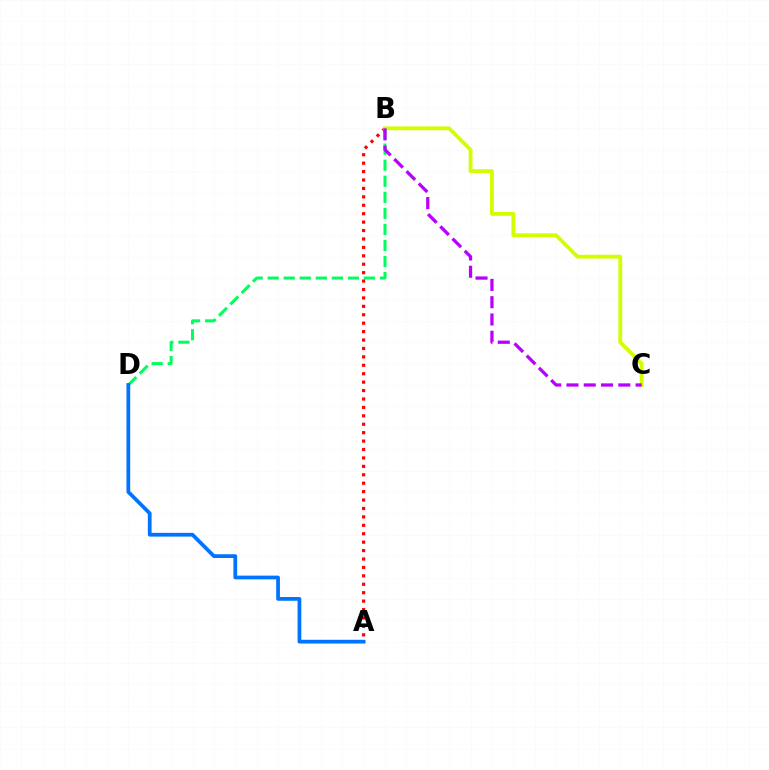{('B', 'D'): [{'color': '#00ff5c', 'line_style': 'dashed', 'thickness': 2.18}], ('A', 'B'): [{'color': '#ff0000', 'line_style': 'dotted', 'thickness': 2.29}], ('B', 'C'): [{'color': '#d1ff00', 'line_style': 'solid', 'thickness': 2.76}, {'color': '#b900ff', 'line_style': 'dashed', 'thickness': 2.35}], ('A', 'D'): [{'color': '#0074ff', 'line_style': 'solid', 'thickness': 2.7}]}